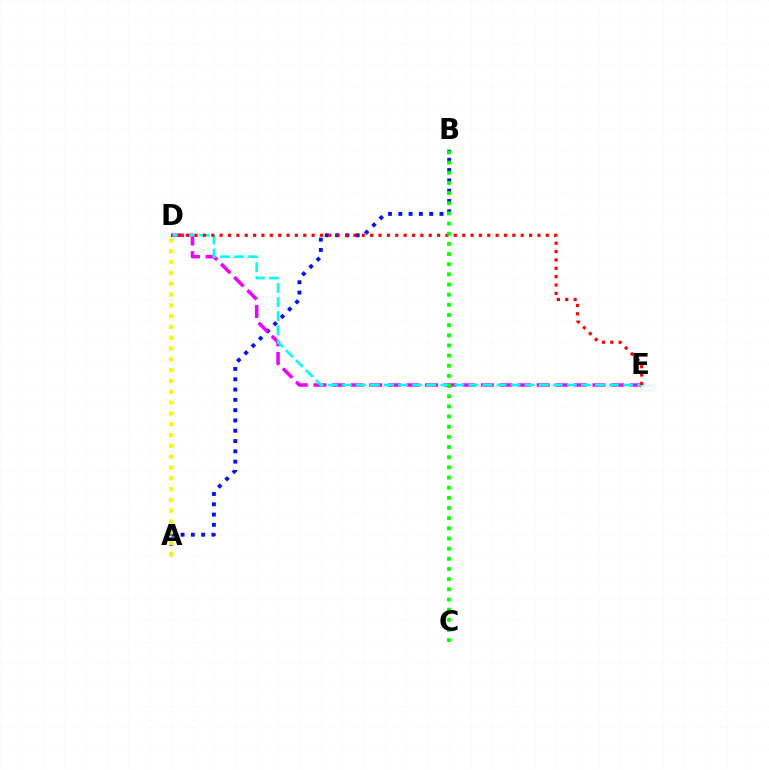{('A', 'B'): [{'color': '#0010ff', 'line_style': 'dotted', 'thickness': 2.8}], ('D', 'E'): [{'color': '#ee00ff', 'line_style': 'dashed', 'thickness': 2.53}, {'color': '#00fff6', 'line_style': 'dashed', 'thickness': 1.91}, {'color': '#ff0000', 'line_style': 'dotted', 'thickness': 2.27}], ('A', 'D'): [{'color': '#fcf500', 'line_style': 'dotted', 'thickness': 2.94}], ('B', 'C'): [{'color': '#08ff00', 'line_style': 'dotted', 'thickness': 2.76}]}